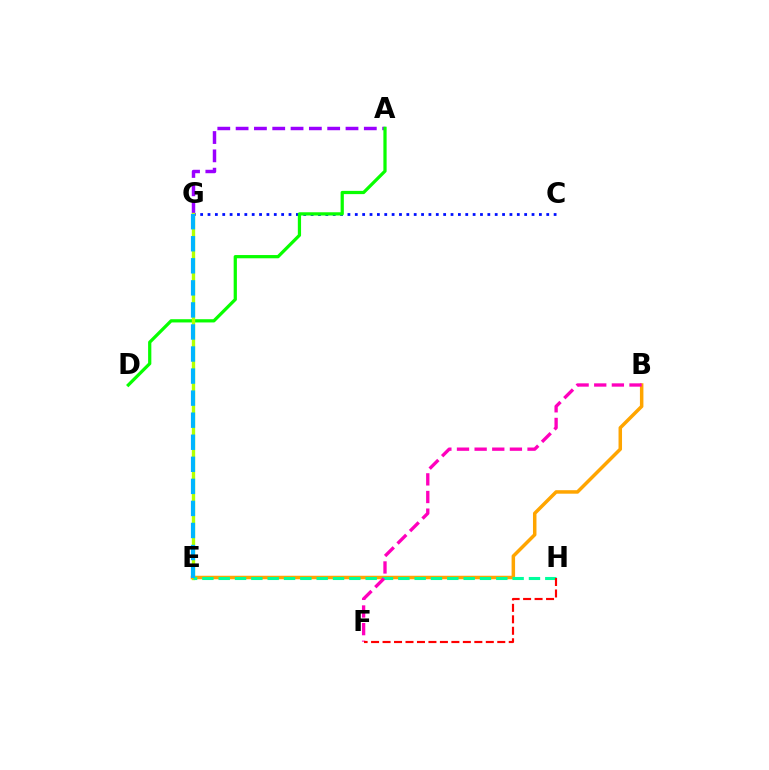{('A', 'G'): [{'color': '#9b00ff', 'line_style': 'dashed', 'thickness': 2.49}], ('C', 'G'): [{'color': '#0010ff', 'line_style': 'dotted', 'thickness': 2.0}], ('A', 'D'): [{'color': '#08ff00', 'line_style': 'solid', 'thickness': 2.33}], ('E', 'G'): [{'color': '#b3ff00', 'line_style': 'solid', 'thickness': 2.41}, {'color': '#00b5ff', 'line_style': 'dashed', 'thickness': 3.0}], ('B', 'E'): [{'color': '#ffa500', 'line_style': 'solid', 'thickness': 2.52}], ('E', 'H'): [{'color': '#00ff9d', 'line_style': 'dashed', 'thickness': 2.22}], ('B', 'F'): [{'color': '#ff00bd', 'line_style': 'dashed', 'thickness': 2.4}], ('F', 'H'): [{'color': '#ff0000', 'line_style': 'dashed', 'thickness': 1.56}]}